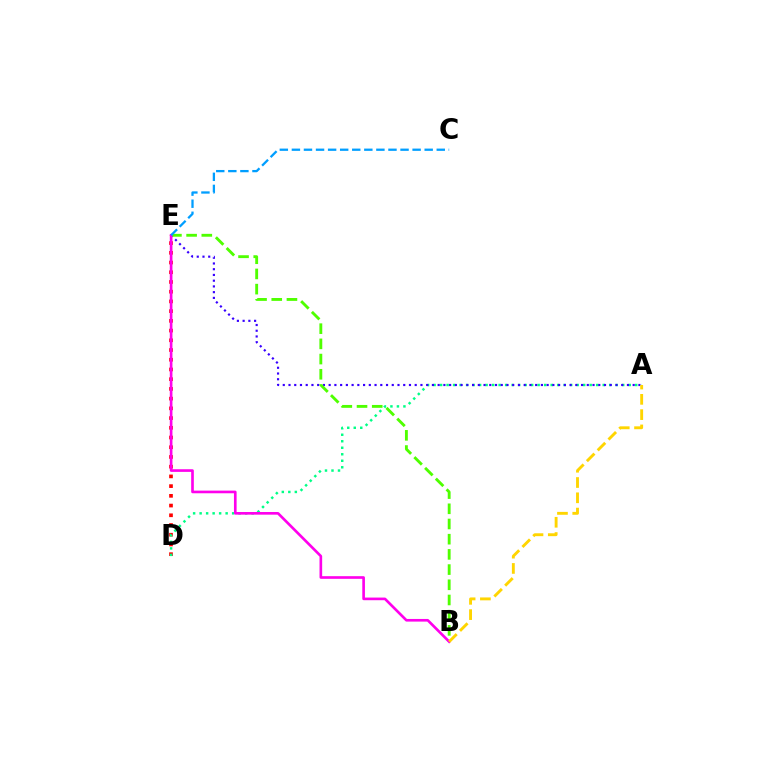{('D', 'E'): [{'color': '#ff0000', 'line_style': 'dotted', 'thickness': 2.64}], ('A', 'D'): [{'color': '#00ff86', 'line_style': 'dotted', 'thickness': 1.77}], ('A', 'E'): [{'color': '#3700ff', 'line_style': 'dotted', 'thickness': 1.56}], ('B', 'E'): [{'color': '#4fff00', 'line_style': 'dashed', 'thickness': 2.06}, {'color': '#ff00ed', 'line_style': 'solid', 'thickness': 1.91}], ('A', 'B'): [{'color': '#ffd500', 'line_style': 'dashed', 'thickness': 2.08}], ('C', 'E'): [{'color': '#009eff', 'line_style': 'dashed', 'thickness': 1.64}]}